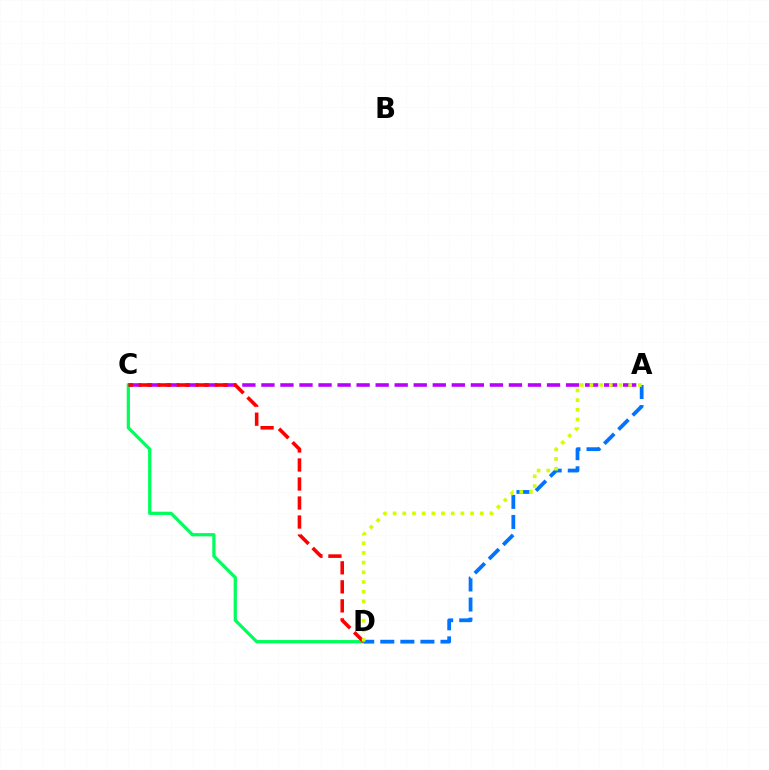{('A', 'C'): [{'color': '#b900ff', 'line_style': 'dashed', 'thickness': 2.59}], ('C', 'D'): [{'color': '#00ff5c', 'line_style': 'solid', 'thickness': 2.33}, {'color': '#ff0000', 'line_style': 'dashed', 'thickness': 2.58}], ('A', 'D'): [{'color': '#0074ff', 'line_style': 'dashed', 'thickness': 2.73}, {'color': '#d1ff00', 'line_style': 'dotted', 'thickness': 2.63}]}